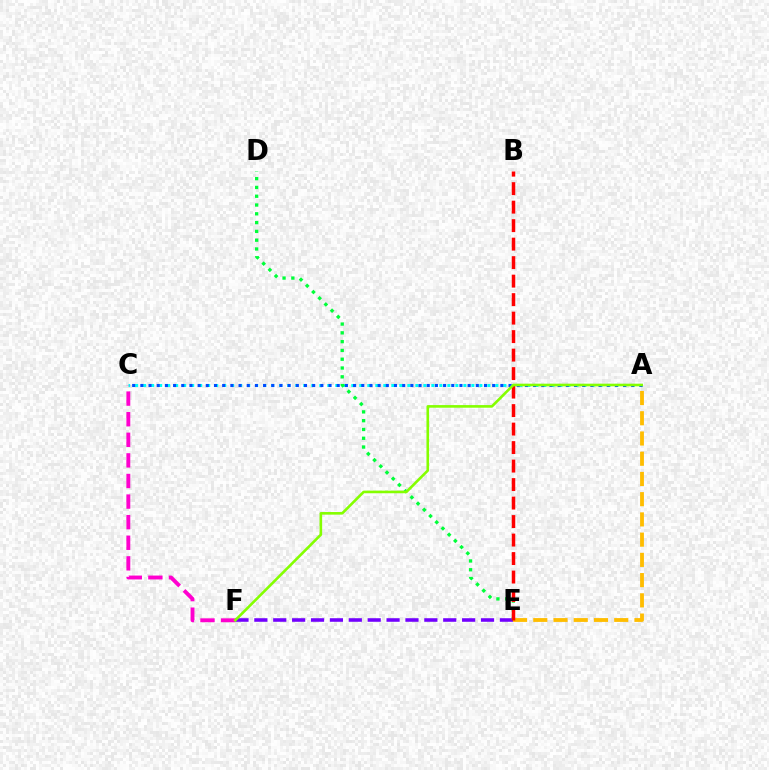{('A', 'C'): [{'color': '#00fff6', 'line_style': 'dotted', 'thickness': 2.18}, {'color': '#004bff', 'line_style': 'dotted', 'thickness': 2.22}], ('E', 'F'): [{'color': '#7200ff', 'line_style': 'dashed', 'thickness': 2.57}], ('D', 'E'): [{'color': '#00ff39', 'line_style': 'dotted', 'thickness': 2.39}], ('C', 'F'): [{'color': '#ff00cf', 'line_style': 'dashed', 'thickness': 2.8}], ('A', 'E'): [{'color': '#ffbd00', 'line_style': 'dashed', 'thickness': 2.75}], ('B', 'E'): [{'color': '#ff0000', 'line_style': 'dashed', 'thickness': 2.51}], ('A', 'F'): [{'color': '#84ff00', 'line_style': 'solid', 'thickness': 1.89}]}